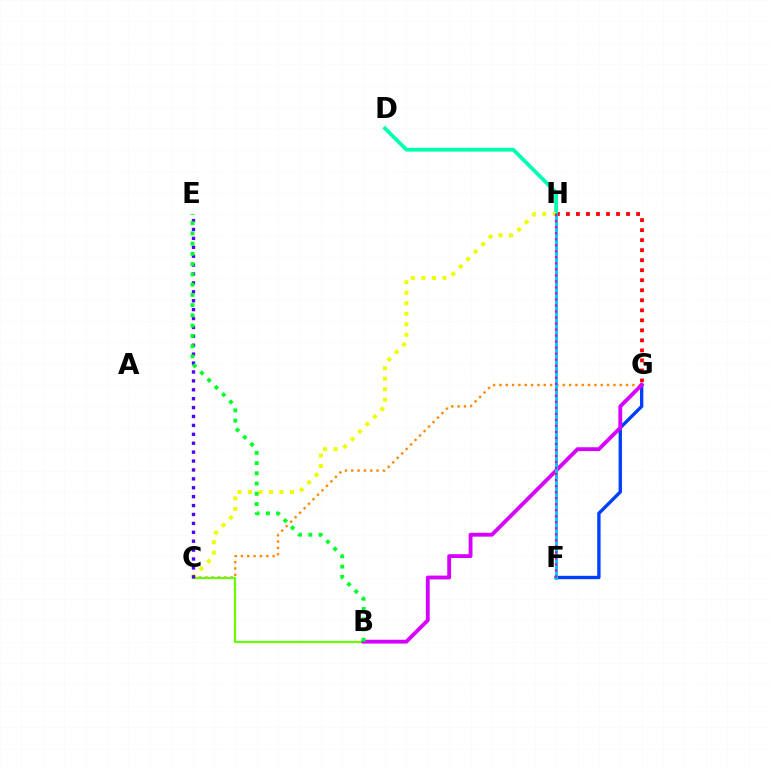{('G', 'H'): [{'color': '#ff0000', 'line_style': 'dotted', 'thickness': 2.72}], ('D', 'H'): [{'color': '#00ffaf', 'line_style': 'solid', 'thickness': 2.72}], ('C', 'G'): [{'color': '#ff8800', 'line_style': 'dotted', 'thickness': 1.72}], ('F', 'G'): [{'color': '#003fff', 'line_style': 'solid', 'thickness': 2.42}], ('B', 'C'): [{'color': '#66ff00', 'line_style': 'solid', 'thickness': 1.6}], ('C', 'H'): [{'color': '#eeff00', 'line_style': 'dotted', 'thickness': 2.86}], ('B', 'G'): [{'color': '#d600ff', 'line_style': 'solid', 'thickness': 2.77}], ('C', 'E'): [{'color': '#4f00ff', 'line_style': 'dotted', 'thickness': 2.42}], ('B', 'E'): [{'color': '#00ff27', 'line_style': 'dotted', 'thickness': 2.79}], ('F', 'H'): [{'color': '#00c7ff', 'line_style': 'solid', 'thickness': 2.14}, {'color': '#ff00a0', 'line_style': 'dotted', 'thickness': 1.64}]}